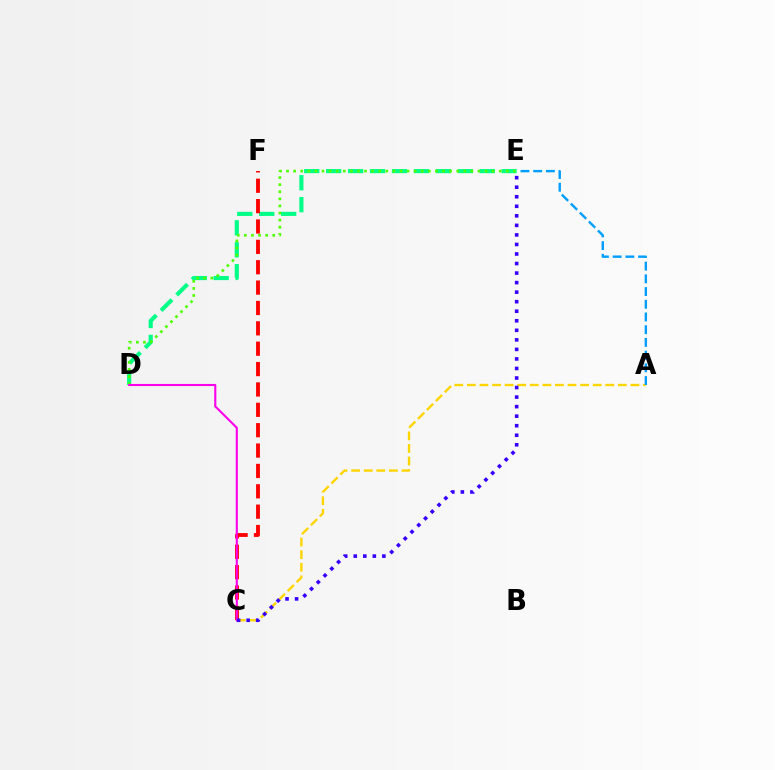{('D', 'E'): [{'color': '#00ff86', 'line_style': 'dashed', 'thickness': 2.98}, {'color': '#4fff00', 'line_style': 'dotted', 'thickness': 1.93}], ('A', 'C'): [{'color': '#ffd500', 'line_style': 'dashed', 'thickness': 1.71}], ('C', 'F'): [{'color': '#ff0000', 'line_style': 'dashed', 'thickness': 2.77}], ('C', 'D'): [{'color': '#ff00ed', 'line_style': 'solid', 'thickness': 1.51}], ('C', 'E'): [{'color': '#3700ff', 'line_style': 'dotted', 'thickness': 2.59}], ('A', 'E'): [{'color': '#009eff', 'line_style': 'dashed', 'thickness': 1.73}]}